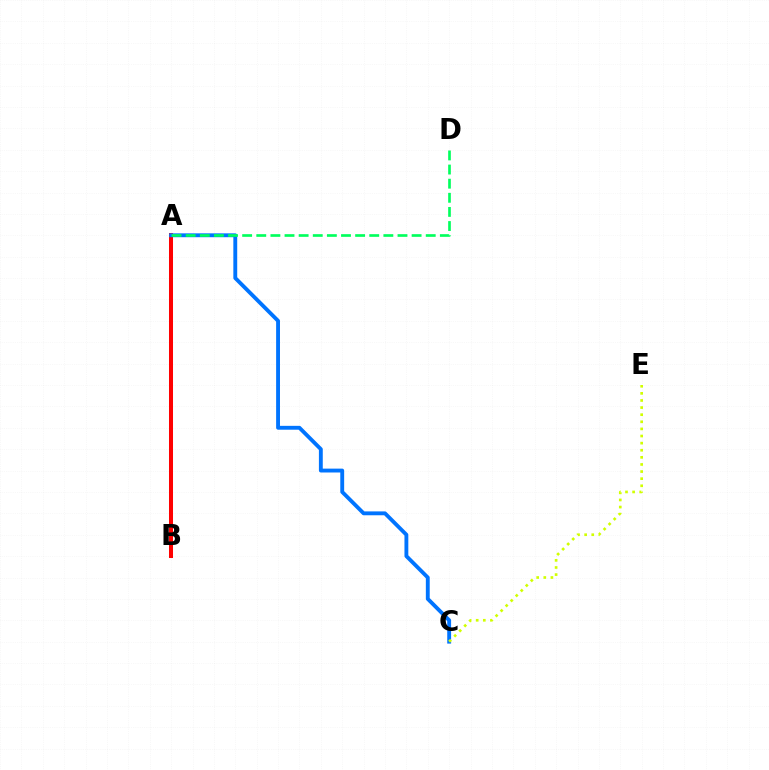{('A', 'B'): [{'color': '#b900ff', 'line_style': 'solid', 'thickness': 1.82}, {'color': '#ff0000', 'line_style': 'solid', 'thickness': 2.89}], ('A', 'C'): [{'color': '#0074ff', 'line_style': 'solid', 'thickness': 2.78}], ('A', 'D'): [{'color': '#00ff5c', 'line_style': 'dashed', 'thickness': 1.92}], ('C', 'E'): [{'color': '#d1ff00', 'line_style': 'dotted', 'thickness': 1.93}]}